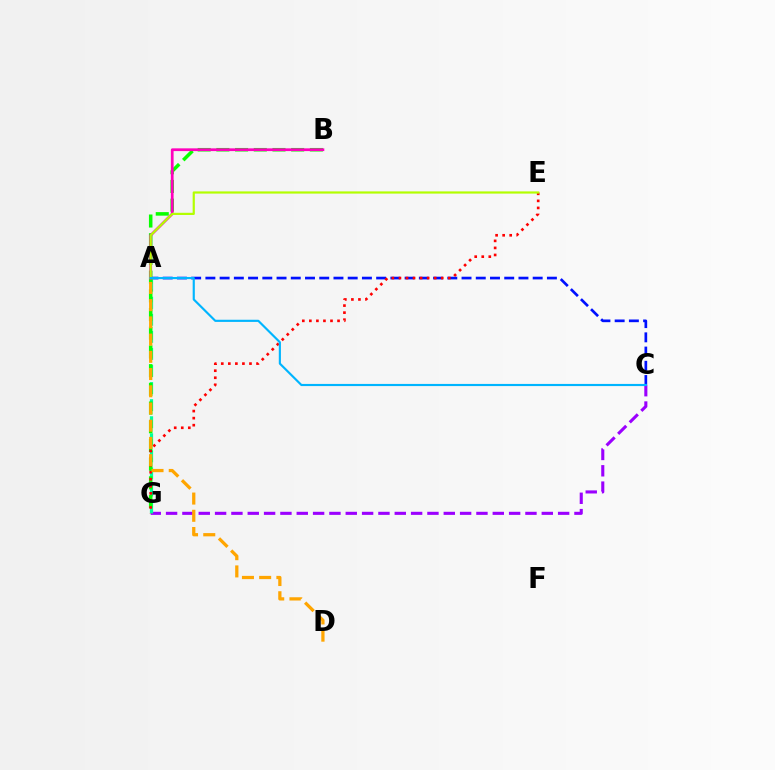{('C', 'G'): [{'color': '#9b00ff', 'line_style': 'dashed', 'thickness': 2.22}], ('A', 'C'): [{'color': '#0010ff', 'line_style': 'dashed', 'thickness': 1.93}, {'color': '#00b5ff', 'line_style': 'solid', 'thickness': 1.55}], ('A', 'G'): [{'color': '#00ff9d', 'line_style': 'dashed', 'thickness': 2.32}], ('B', 'G'): [{'color': '#08ff00', 'line_style': 'dashed', 'thickness': 2.54}], ('E', 'G'): [{'color': '#ff0000', 'line_style': 'dotted', 'thickness': 1.91}], ('A', 'B'): [{'color': '#ff00bd', 'line_style': 'solid', 'thickness': 1.98}], ('A', 'D'): [{'color': '#ffa500', 'line_style': 'dashed', 'thickness': 2.34}], ('A', 'E'): [{'color': '#b3ff00', 'line_style': 'solid', 'thickness': 1.58}]}